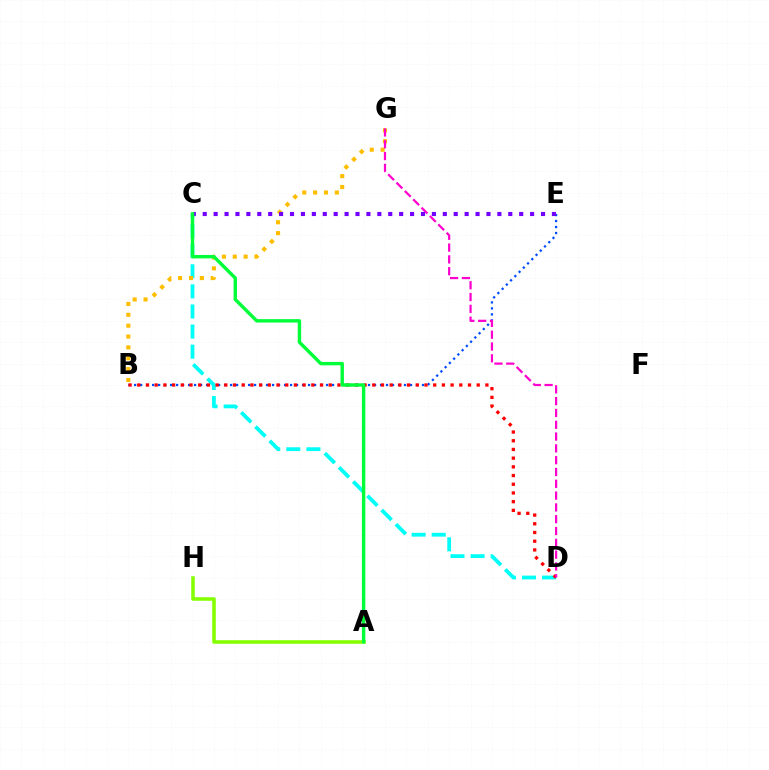{('B', 'E'): [{'color': '#004bff', 'line_style': 'dotted', 'thickness': 1.63}], ('C', 'D'): [{'color': '#00fff6', 'line_style': 'dashed', 'thickness': 2.73}], ('A', 'H'): [{'color': '#84ff00', 'line_style': 'solid', 'thickness': 2.56}], ('B', 'G'): [{'color': '#ffbd00', 'line_style': 'dotted', 'thickness': 2.95}], ('B', 'D'): [{'color': '#ff0000', 'line_style': 'dotted', 'thickness': 2.36}], ('D', 'G'): [{'color': '#ff00cf', 'line_style': 'dashed', 'thickness': 1.6}], ('C', 'E'): [{'color': '#7200ff', 'line_style': 'dotted', 'thickness': 2.97}], ('A', 'C'): [{'color': '#00ff39', 'line_style': 'solid', 'thickness': 2.46}]}